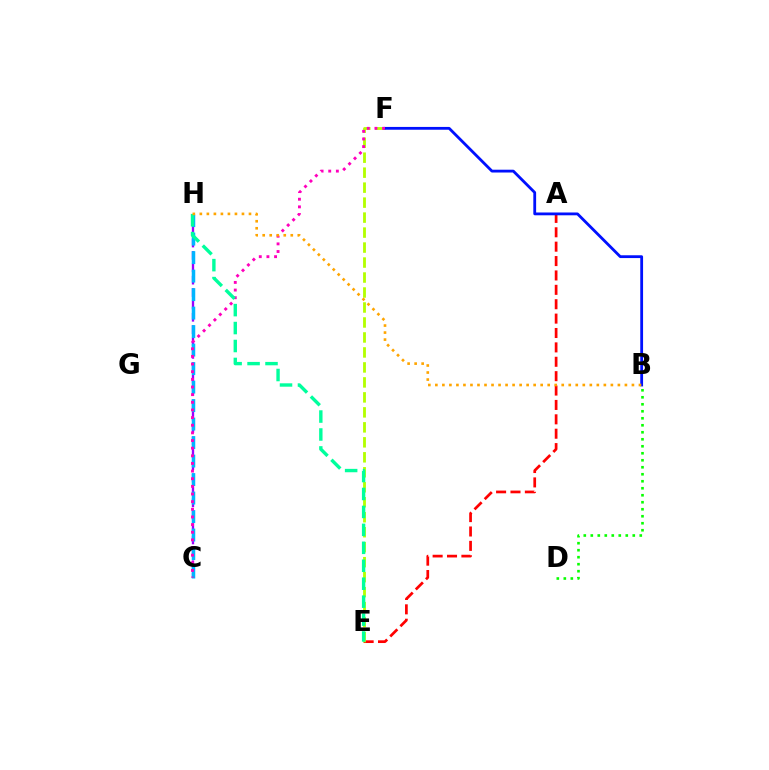{('A', 'E'): [{'color': '#ff0000', 'line_style': 'dashed', 'thickness': 1.95}], ('B', 'D'): [{'color': '#08ff00', 'line_style': 'dotted', 'thickness': 1.9}], ('C', 'H'): [{'color': '#9b00ff', 'line_style': 'dashed', 'thickness': 1.68}, {'color': '#00b5ff', 'line_style': 'dashed', 'thickness': 2.51}], ('E', 'F'): [{'color': '#b3ff00', 'line_style': 'dashed', 'thickness': 2.04}], ('B', 'F'): [{'color': '#0010ff', 'line_style': 'solid', 'thickness': 2.02}], ('C', 'F'): [{'color': '#ff00bd', 'line_style': 'dotted', 'thickness': 2.08}], ('E', 'H'): [{'color': '#00ff9d', 'line_style': 'dashed', 'thickness': 2.44}], ('B', 'H'): [{'color': '#ffa500', 'line_style': 'dotted', 'thickness': 1.91}]}